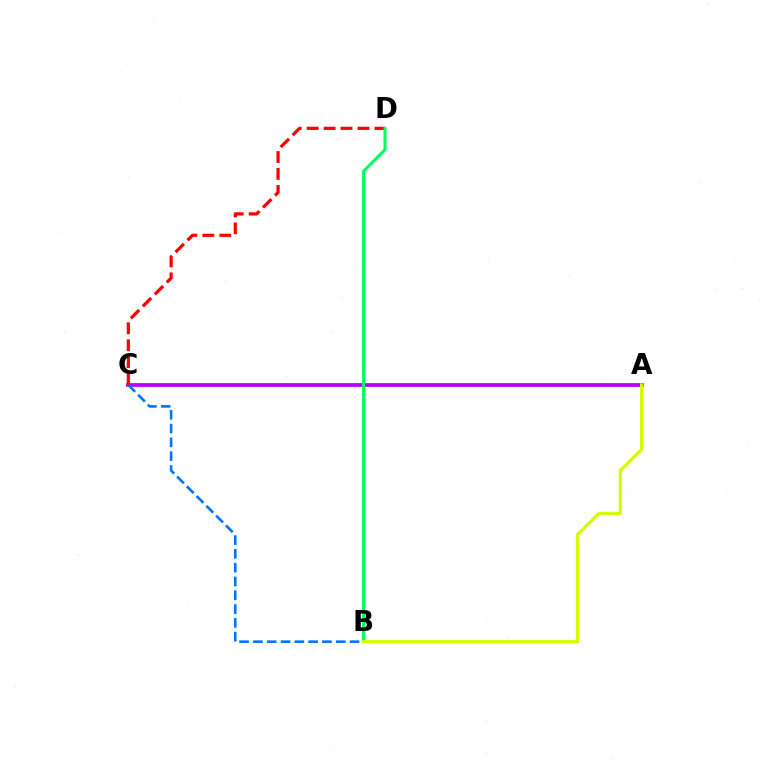{('A', 'C'): [{'color': '#b900ff', 'line_style': 'solid', 'thickness': 2.71}], ('C', 'D'): [{'color': '#ff0000', 'line_style': 'dashed', 'thickness': 2.3}], ('B', 'C'): [{'color': '#0074ff', 'line_style': 'dashed', 'thickness': 1.88}], ('B', 'D'): [{'color': '#00ff5c', 'line_style': 'solid', 'thickness': 2.2}], ('A', 'B'): [{'color': '#d1ff00', 'line_style': 'solid', 'thickness': 2.31}]}